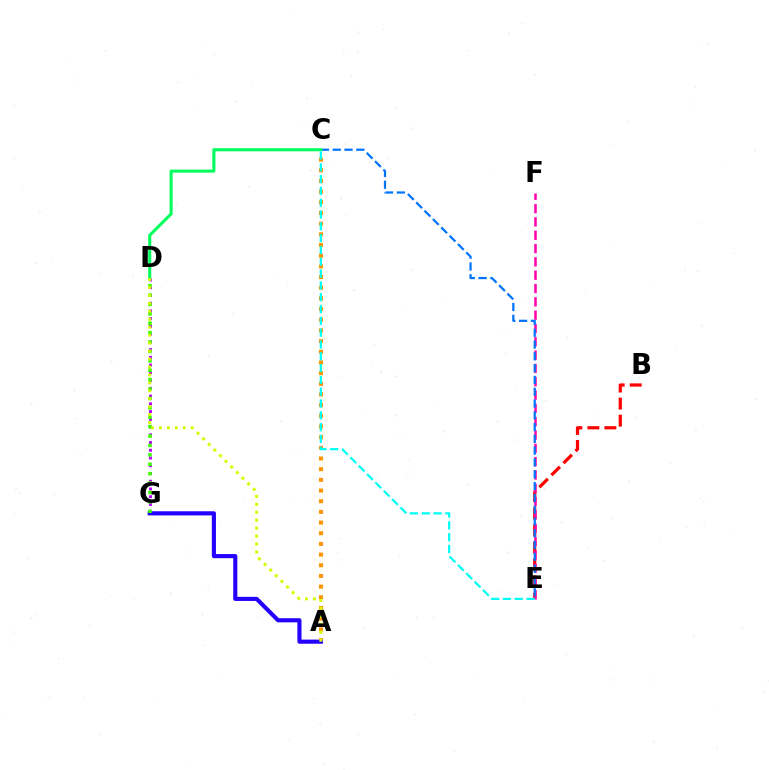{('B', 'E'): [{'color': '#ff0000', 'line_style': 'dashed', 'thickness': 2.31}], ('D', 'G'): [{'color': '#b900ff', 'line_style': 'dotted', 'thickness': 2.1}, {'color': '#3dff00', 'line_style': 'dotted', 'thickness': 2.55}], ('E', 'F'): [{'color': '#ff00ac', 'line_style': 'dashed', 'thickness': 1.81}], ('A', 'C'): [{'color': '#ff9400', 'line_style': 'dotted', 'thickness': 2.9}], ('A', 'G'): [{'color': '#2500ff', 'line_style': 'solid', 'thickness': 2.97}], ('C', 'E'): [{'color': '#0074ff', 'line_style': 'dashed', 'thickness': 1.6}, {'color': '#00fff6', 'line_style': 'dashed', 'thickness': 1.6}], ('C', 'D'): [{'color': '#00ff5c', 'line_style': 'solid', 'thickness': 2.2}], ('A', 'D'): [{'color': '#d1ff00', 'line_style': 'dotted', 'thickness': 2.16}]}